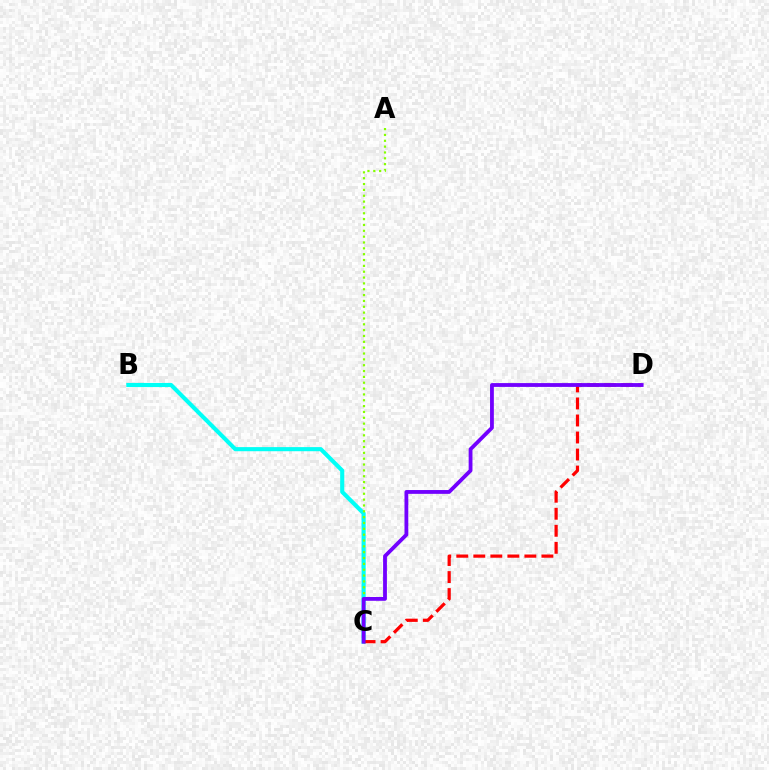{('B', 'C'): [{'color': '#00fff6', 'line_style': 'solid', 'thickness': 2.96}], ('A', 'C'): [{'color': '#84ff00', 'line_style': 'dotted', 'thickness': 1.59}], ('C', 'D'): [{'color': '#ff0000', 'line_style': 'dashed', 'thickness': 2.31}, {'color': '#7200ff', 'line_style': 'solid', 'thickness': 2.74}]}